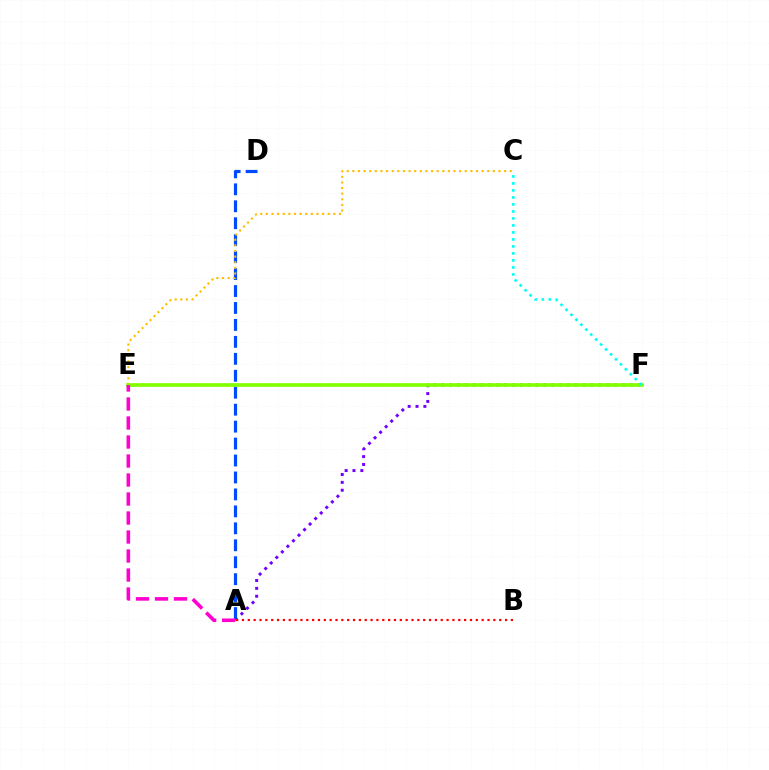{('A', 'F'): [{'color': '#7200ff', 'line_style': 'dotted', 'thickness': 2.13}], ('A', 'D'): [{'color': '#004bff', 'line_style': 'dashed', 'thickness': 2.3}], ('C', 'E'): [{'color': '#ffbd00', 'line_style': 'dotted', 'thickness': 1.53}], ('E', 'F'): [{'color': '#00ff39', 'line_style': 'dashed', 'thickness': 1.67}, {'color': '#84ff00', 'line_style': 'solid', 'thickness': 2.63}], ('A', 'B'): [{'color': '#ff0000', 'line_style': 'dotted', 'thickness': 1.59}], ('A', 'E'): [{'color': '#ff00cf', 'line_style': 'dashed', 'thickness': 2.58}], ('C', 'F'): [{'color': '#00fff6', 'line_style': 'dotted', 'thickness': 1.9}]}